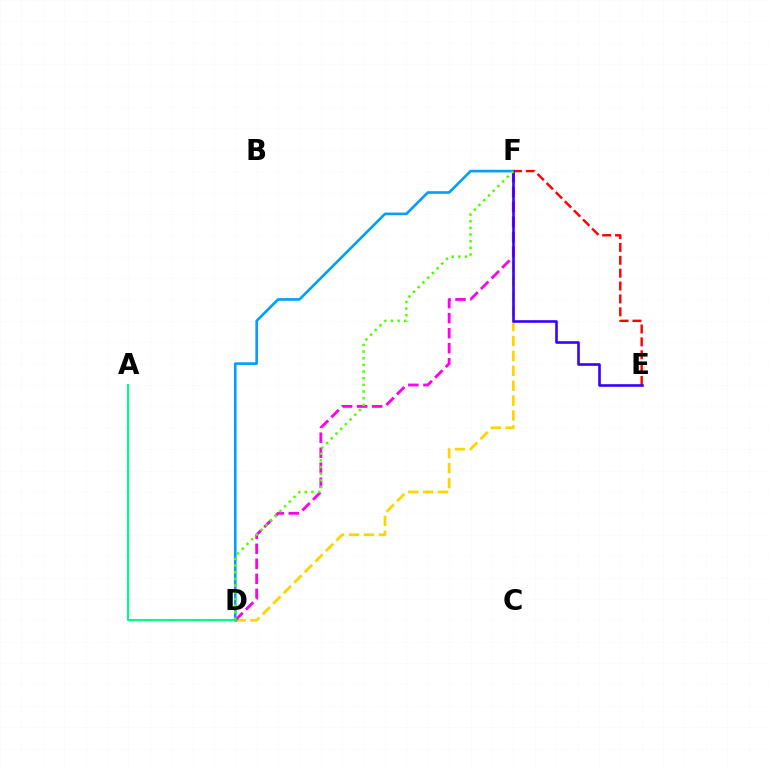{('E', 'F'): [{'color': '#ff0000', 'line_style': 'dashed', 'thickness': 1.75}, {'color': '#3700ff', 'line_style': 'solid', 'thickness': 1.88}], ('D', 'F'): [{'color': '#ffd500', 'line_style': 'dashed', 'thickness': 2.02}, {'color': '#ff00ed', 'line_style': 'dashed', 'thickness': 2.04}, {'color': '#009eff', 'line_style': 'solid', 'thickness': 1.89}, {'color': '#4fff00', 'line_style': 'dotted', 'thickness': 1.81}], ('A', 'D'): [{'color': '#00ff86', 'line_style': 'solid', 'thickness': 1.51}]}